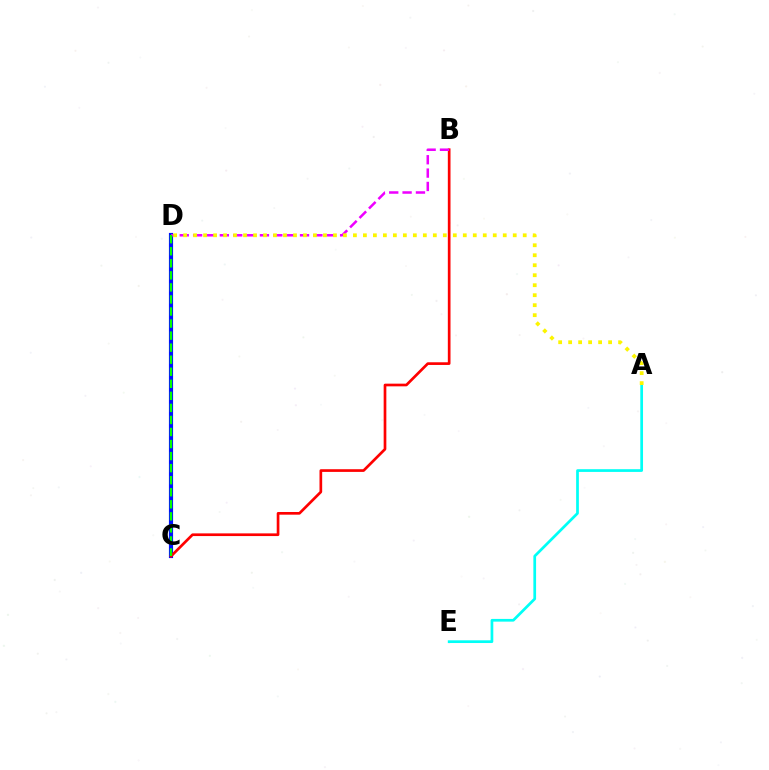{('A', 'E'): [{'color': '#00fff6', 'line_style': 'solid', 'thickness': 1.96}], ('C', 'D'): [{'color': '#0010ff', 'line_style': 'solid', 'thickness': 3.0}, {'color': '#08ff00', 'line_style': 'dashed', 'thickness': 1.64}], ('B', 'C'): [{'color': '#ff0000', 'line_style': 'solid', 'thickness': 1.93}], ('B', 'D'): [{'color': '#ee00ff', 'line_style': 'dashed', 'thickness': 1.82}], ('A', 'D'): [{'color': '#fcf500', 'line_style': 'dotted', 'thickness': 2.71}]}